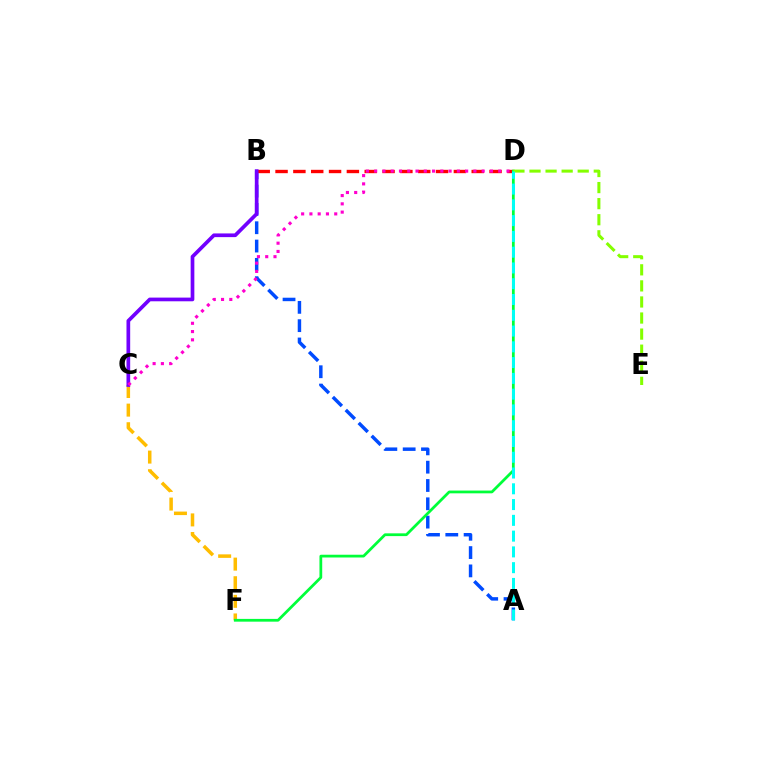{('A', 'B'): [{'color': '#004bff', 'line_style': 'dashed', 'thickness': 2.49}], ('B', 'D'): [{'color': '#ff0000', 'line_style': 'dashed', 'thickness': 2.42}], ('C', 'F'): [{'color': '#ffbd00', 'line_style': 'dashed', 'thickness': 2.53}], ('B', 'C'): [{'color': '#7200ff', 'line_style': 'solid', 'thickness': 2.66}], ('C', 'D'): [{'color': '#ff00cf', 'line_style': 'dotted', 'thickness': 2.25}], ('D', 'F'): [{'color': '#00ff39', 'line_style': 'solid', 'thickness': 1.99}], ('D', 'E'): [{'color': '#84ff00', 'line_style': 'dashed', 'thickness': 2.18}], ('A', 'D'): [{'color': '#00fff6', 'line_style': 'dashed', 'thickness': 2.14}]}